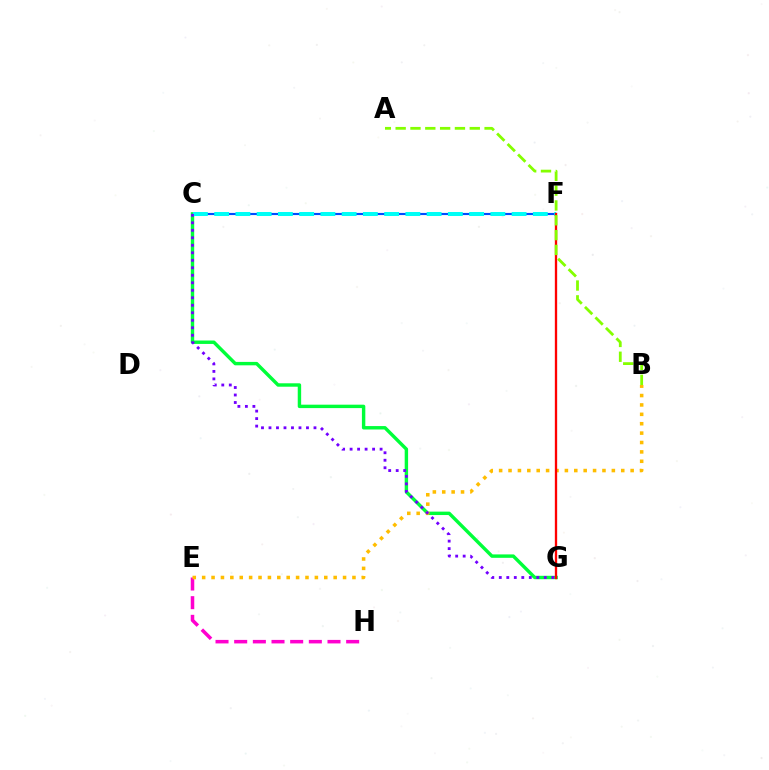{('C', 'F'): [{'color': '#004bff', 'line_style': 'solid', 'thickness': 1.54}, {'color': '#00fff6', 'line_style': 'dashed', 'thickness': 2.89}], ('C', 'G'): [{'color': '#00ff39', 'line_style': 'solid', 'thickness': 2.46}, {'color': '#7200ff', 'line_style': 'dotted', 'thickness': 2.04}], ('E', 'H'): [{'color': '#ff00cf', 'line_style': 'dashed', 'thickness': 2.54}], ('B', 'E'): [{'color': '#ffbd00', 'line_style': 'dotted', 'thickness': 2.55}], ('F', 'G'): [{'color': '#ff0000', 'line_style': 'solid', 'thickness': 1.68}], ('A', 'B'): [{'color': '#84ff00', 'line_style': 'dashed', 'thickness': 2.01}]}